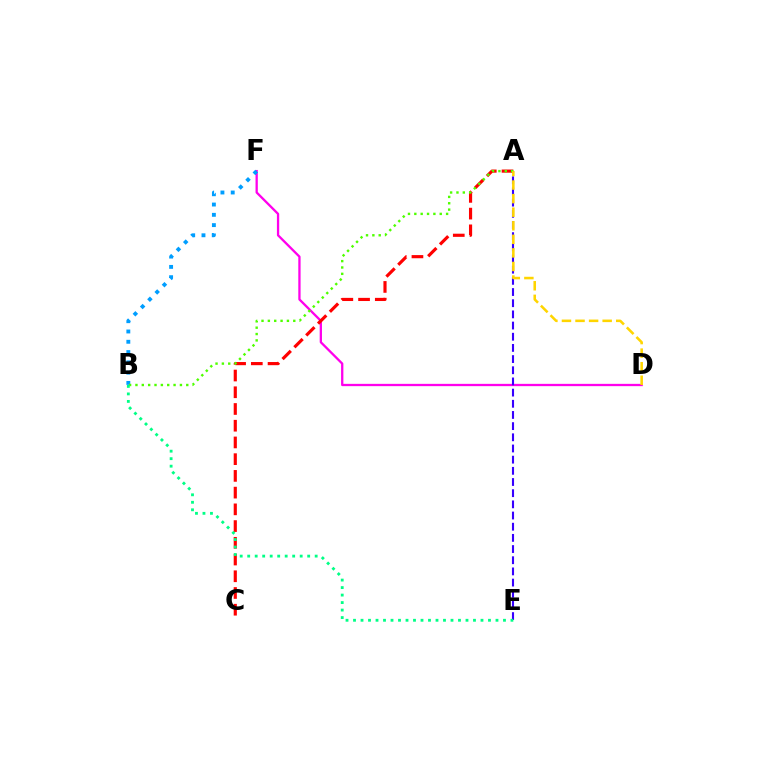{('D', 'F'): [{'color': '#ff00ed', 'line_style': 'solid', 'thickness': 1.65}], ('A', 'E'): [{'color': '#3700ff', 'line_style': 'dashed', 'thickness': 1.52}], ('B', 'F'): [{'color': '#009eff', 'line_style': 'dotted', 'thickness': 2.8}], ('A', 'C'): [{'color': '#ff0000', 'line_style': 'dashed', 'thickness': 2.27}], ('A', 'B'): [{'color': '#4fff00', 'line_style': 'dotted', 'thickness': 1.73}], ('A', 'D'): [{'color': '#ffd500', 'line_style': 'dashed', 'thickness': 1.84}], ('B', 'E'): [{'color': '#00ff86', 'line_style': 'dotted', 'thickness': 2.04}]}